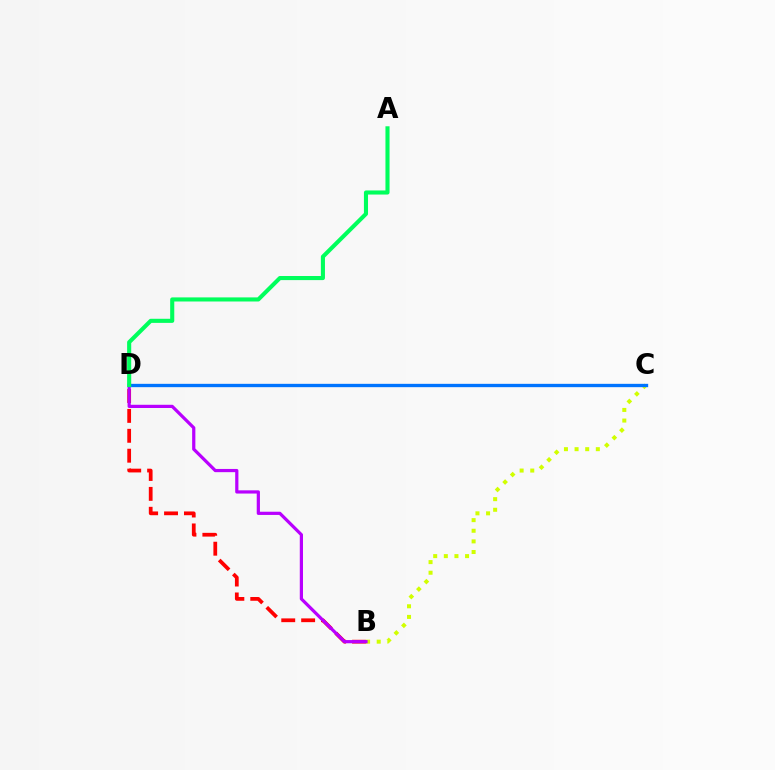{('B', 'C'): [{'color': '#d1ff00', 'line_style': 'dotted', 'thickness': 2.89}], ('B', 'D'): [{'color': '#ff0000', 'line_style': 'dashed', 'thickness': 2.7}, {'color': '#b900ff', 'line_style': 'solid', 'thickness': 2.32}], ('C', 'D'): [{'color': '#0074ff', 'line_style': 'solid', 'thickness': 2.4}], ('A', 'D'): [{'color': '#00ff5c', 'line_style': 'solid', 'thickness': 2.95}]}